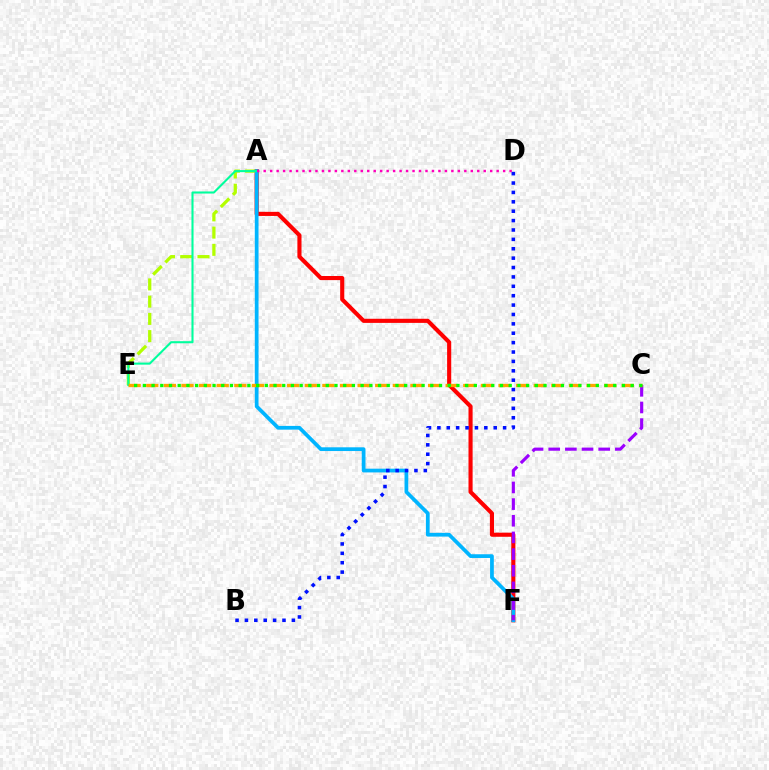{('A', 'F'): [{'color': '#ff0000', 'line_style': 'solid', 'thickness': 2.96}, {'color': '#00b5ff', 'line_style': 'solid', 'thickness': 2.69}], ('A', 'E'): [{'color': '#b3ff00', 'line_style': 'dashed', 'thickness': 2.34}, {'color': '#00ff9d', 'line_style': 'solid', 'thickness': 1.5}], ('A', 'D'): [{'color': '#ff00bd', 'line_style': 'dotted', 'thickness': 1.76}], ('B', 'D'): [{'color': '#0010ff', 'line_style': 'dotted', 'thickness': 2.55}], ('C', 'F'): [{'color': '#9b00ff', 'line_style': 'dashed', 'thickness': 2.26}], ('C', 'E'): [{'color': '#ffa500', 'line_style': 'dashed', 'thickness': 2.39}, {'color': '#08ff00', 'line_style': 'dotted', 'thickness': 2.37}]}